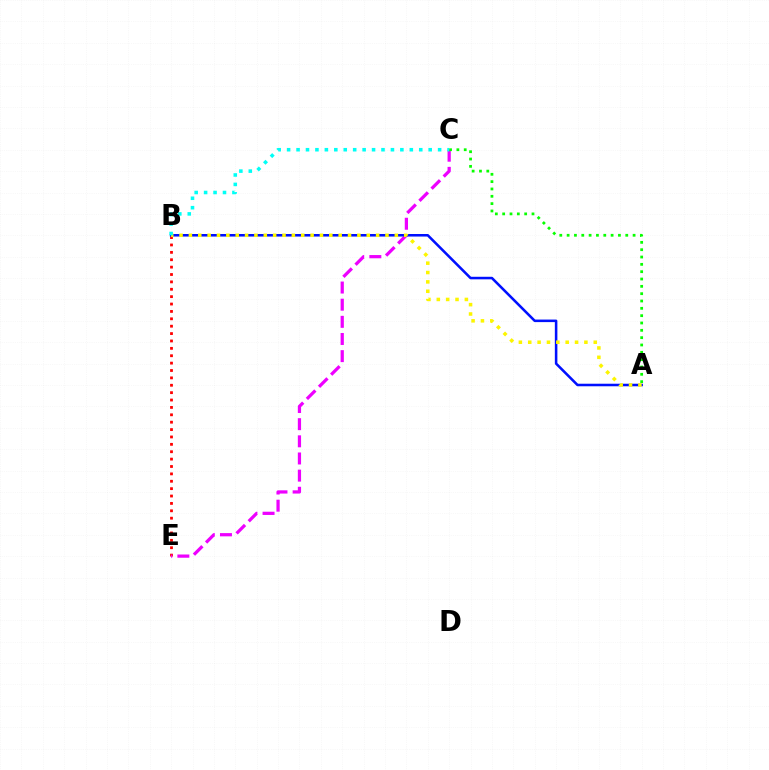{('B', 'E'): [{'color': '#ff0000', 'line_style': 'dotted', 'thickness': 2.01}], ('C', 'E'): [{'color': '#ee00ff', 'line_style': 'dashed', 'thickness': 2.33}], ('A', 'B'): [{'color': '#0010ff', 'line_style': 'solid', 'thickness': 1.83}, {'color': '#fcf500', 'line_style': 'dotted', 'thickness': 2.54}], ('A', 'C'): [{'color': '#08ff00', 'line_style': 'dotted', 'thickness': 1.99}], ('B', 'C'): [{'color': '#00fff6', 'line_style': 'dotted', 'thickness': 2.56}]}